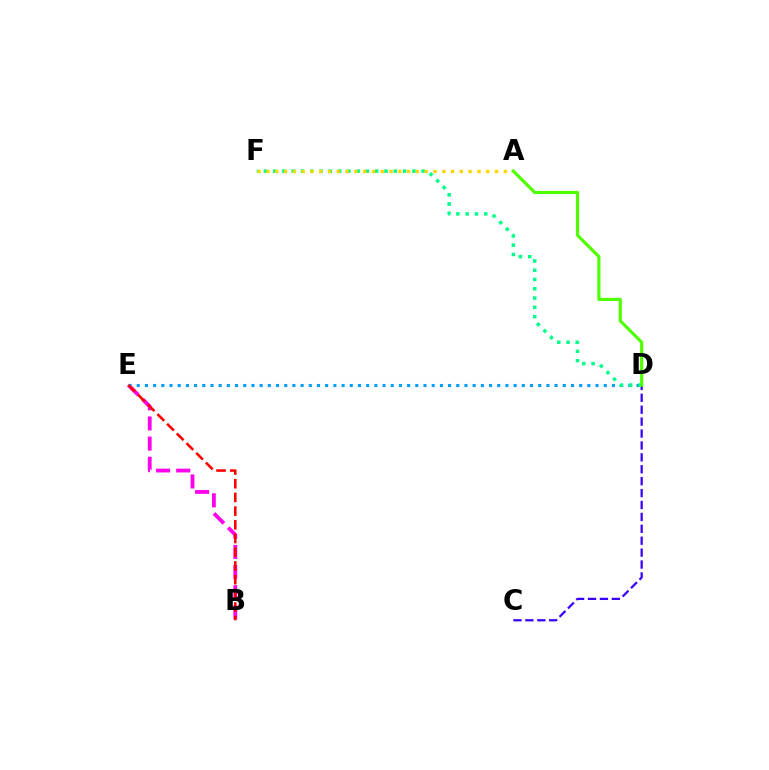{('B', 'E'): [{'color': '#ff00ed', 'line_style': 'dashed', 'thickness': 2.74}, {'color': '#ff0000', 'line_style': 'dashed', 'thickness': 1.86}], ('C', 'D'): [{'color': '#3700ff', 'line_style': 'dashed', 'thickness': 1.62}], ('D', 'E'): [{'color': '#009eff', 'line_style': 'dotted', 'thickness': 2.23}], ('D', 'F'): [{'color': '#00ff86', 'line_style': 'dotted', 'thickness': 2.52}], ('A', 'F'): [{'color': '#ffd500', 'line_style': 'dotted', 'thickness': 2.39}], ('A', 'D'): [{'color': '#4fff00', 'line_style': 'solid', 'thickness': 2.28}]}